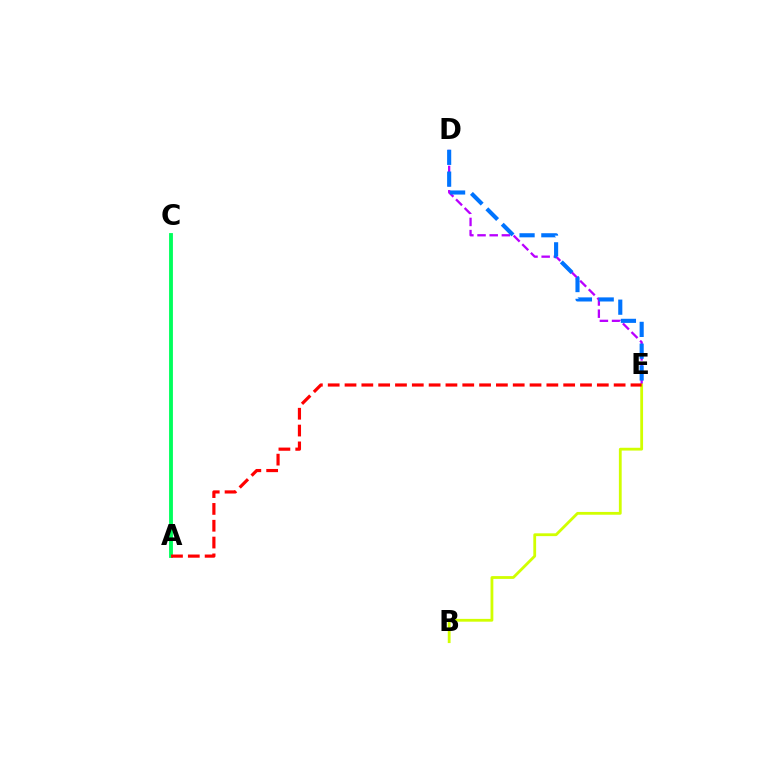{('A', 'C'): [{'color': '#00ff5c', 'line_style': 'solid', 'thickness': 2.77}], ('D', 'E'): [{'color': '#b900ff', 'line_style': 'dashed', 'thickness': 1.65}, {'color': '#0074ff', 'line_style': 'dashed', 'thickness': 2.96}], ('B', 'E'): [{'color': '#d1ff00', 'line_style': 'solid', 'thickness': 2.02}], ('A', 'E'): [{'color': '#ff0000', 'line_style': 'dashed', 'thickness': 2.28}]}